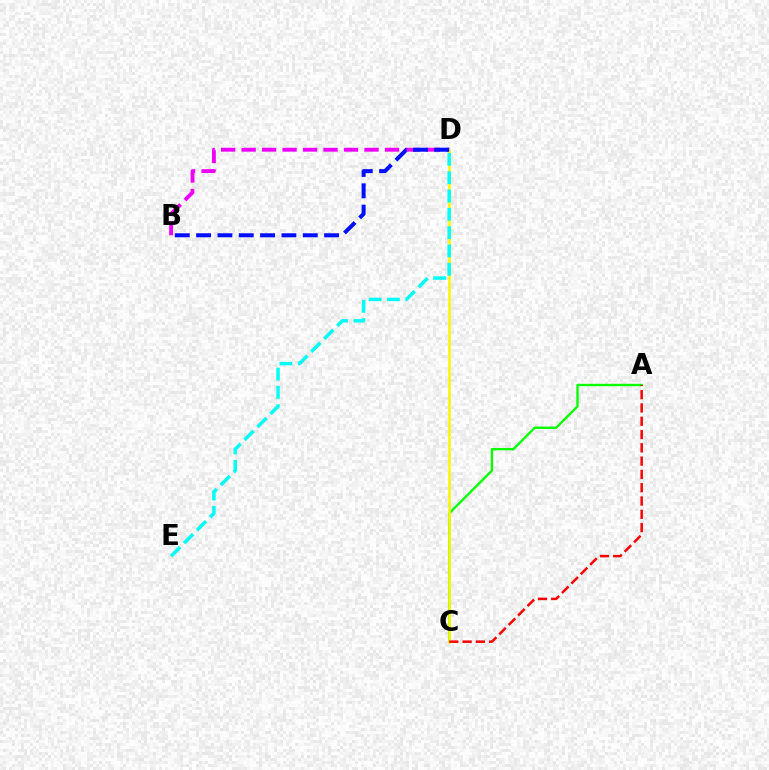{('B', 'D'): [{'color': '#ee00ff', 'line_style': 'dashed', 'thickness': 2.78}, {'color': '#0010ff', 'line_style': 'dashed', 'thickness': 2.9}], ('A', 'C'): [{'color': '#08ff00', 'line_style': 'solid', 'thickness': 1.7}, {'color': '#ff0000', 'line_style': 'dashed', 'thickness': 1.81}], ('C', 'D'): [{'color': '#fcf500', 'line_style': 'solid', 'thickness': 1.84}], ('D', 'E'): [{'color': '#00fff6', 'line_style': 'dashed', 'thickness': 2.49}]}